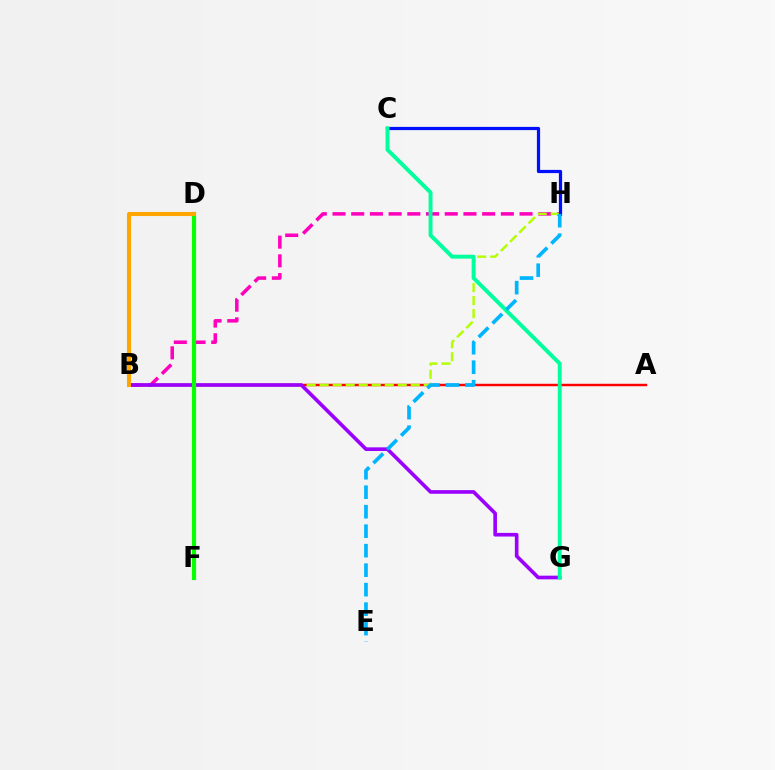{('A', 'B'): [{'color': '#ff0000', 'line_style': 'solid', 'thickness': 1.76}], ('B', 'H'): [{'color': '#ff00bd', 'line_style': 'dashed', 'thickness': 2.54}, {'color': '#b3ff00', 'line_style': 'dashed', 'thickness': 1.77}], ('B', 'G'): [{'color': '#9b00ff', 'line_style': 'solid', 'thickness': 2.62}], ('C', 'H'): [{'color': '#0010ff', 'line_style': 'solid', 'thickness': 2.31}], ('C', 'G'): [{'color': '#00ff9d', 'line_style': 'solid', 'thickness': 2.83}], ('D', 'F'): [{'color': '#08ff00', 'line_style': 'solid', 'thickness': 3.0}], ('B', 'D'): [{'color': '#ffa500', 'line_style': 'solid', 'thickness': 2.94}], ('E', 'H'): [{'color': '#00b5ff', 'line_style': 'dashed', 'thickness': 2.65}]}